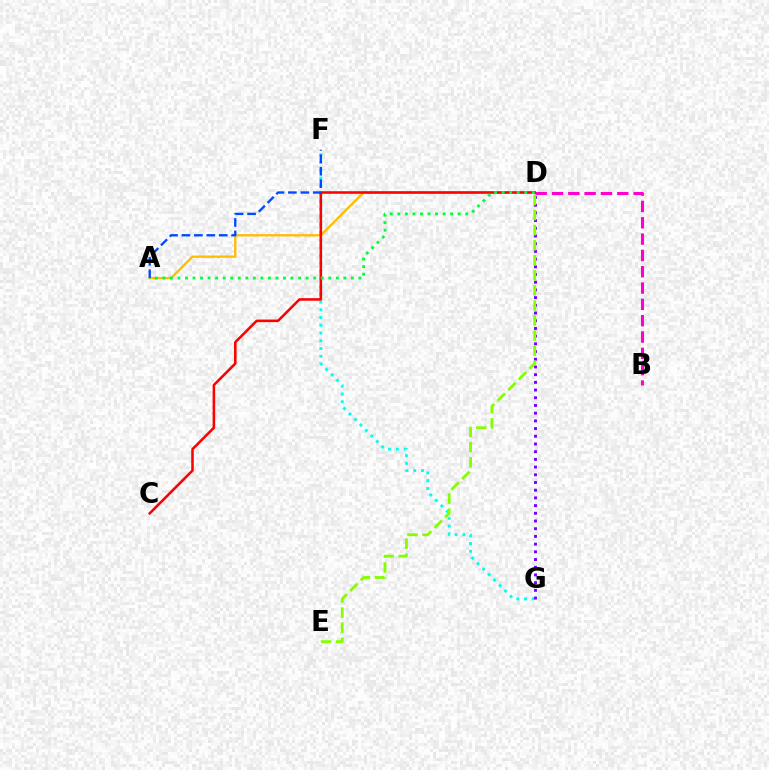{('F', 'G'): [{'color': '#00fff6', 'line_style': 'dotted', 'thickness': 2.11}], ('A', 'D'): [{'color': '#ffbd00', 'line_style': 'solid', 'thickness': 1.67}, {'color': '#00ff39', 'line_style': 'dotted', 'thickness': 2.05}], ('C', 'D'): [{'color': '#ff0000', 'line_style': 'solid', 'thickness': 1.84}], ('D', 'G'): [{'color': '#7200ff', 'line_style': 'dotted', 'thickness': 2.09}], ('D', 'E'): [{'color': '#84ff00', 'line_style': 'dashed', 'thickness': 2.05}], ('A', 'F'): [{'color': '#004bff', 'line_style': 'dashed', 'thickness': 1.69}], ('B', 'D'): [{'color': '#ff00cf', 'line_style': 'dashed', 'thickness': 2.22}]}